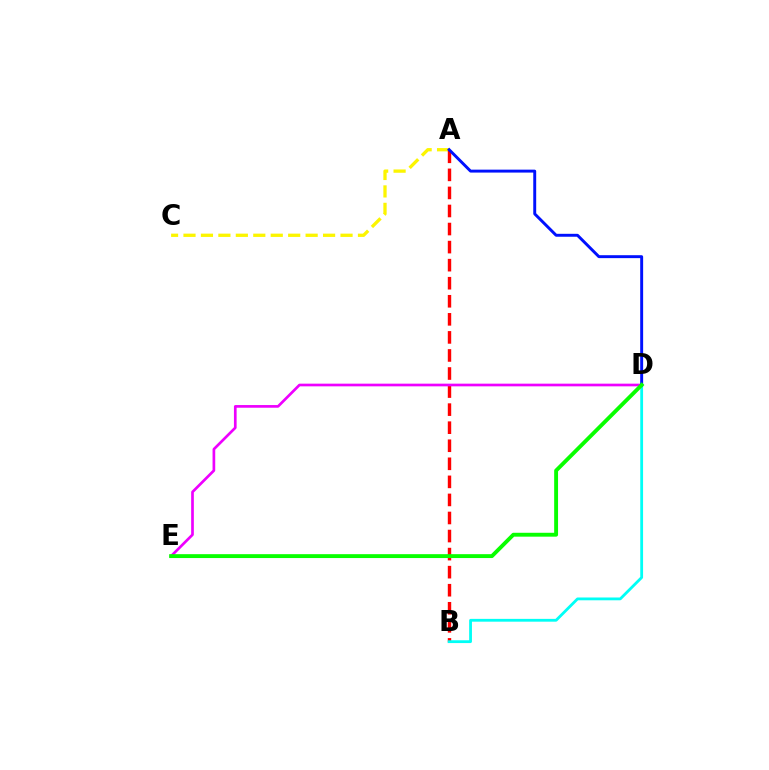{('A', 'C'): [{'color': '#fcf500', 'line_style': 'dashed', 'thickness': 2.37}], ('A', 'B'): [{'color': '#ff0000', 'line_style': 'dashed', 'thickness': 2.45}], ('B', 'D'): [{'color': '#00fff6', 'line_style': 'solid', 'thickness': 2.02}], ('D', 'E'): [{'color': '#ee00ff', 'line_style': 'solid', 'thickness': 1.93}, {'color': '#08ff00', 'line_style': 'solid', 'thickness': 2.8}], ('A', 'D'): [{'color': '#0010ff', 'line_style': 'solid', 'thickness': 2.11}]}